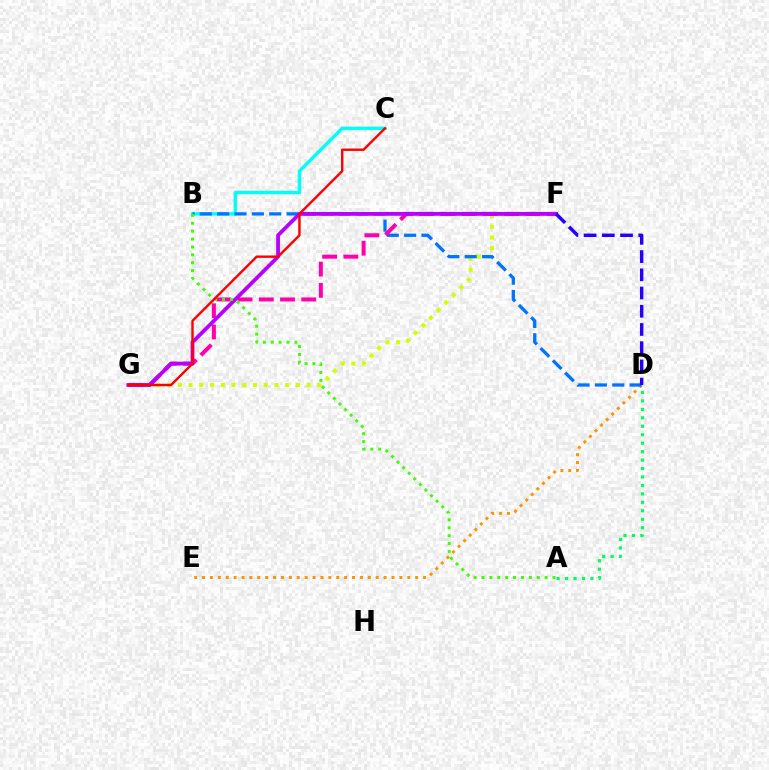{('F', 'G'): [{'color': '#d1ff00', 'line_style': 'dotted', 'thickness': 2.91}, {'color': '#ff00ac', 'line_style': 'dashed', 'thickness': 2.88}, {'color': '#b900ff', 'line_style': 'solid', 'thickness': 2.73}], ('D', 'E'): [{'color': '#ff9400', 'line_style': 'dotted', 'thickness': 2.14}], ('B', 'C'): [{'color': '#00fff6', 'line_style': 'solid', 'thickness': 2.44}], ('B', 'D'): [{'color': '#0074ff', 'line_style': 'dashed', 'thickness': 2.36}], ('A', 'B'): [{'color': '#3dff00', 'line_style': 'dotted', 'thickness': 2.14}], ('A', 'D'): [{'color': '#00ff5c', 'line_style': 'dotted', 'thickness': 2.3}], ('D', 'F'): [{'color': '#2500ff', 'line_style': 'dashed', 'thickness': 2.48}], ('C', 'G'): [{'color': '#ff0000', 'line_style': 'solid', 'thickness': 1.73}]}